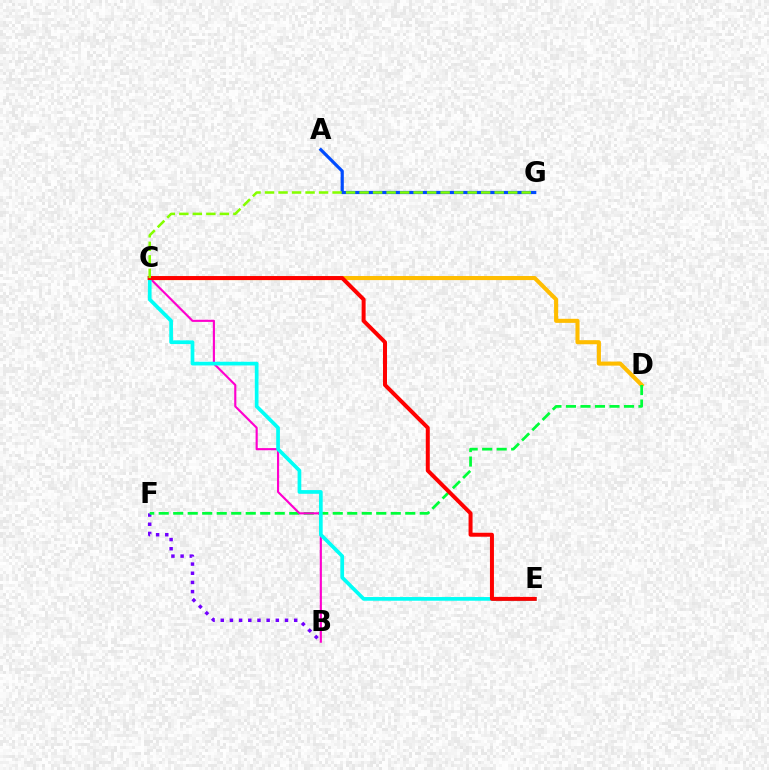{('C', 'D'): [{'color': '#ffbd00', 'line_style': 'solid', 'thickness': 2.93}], ('B', 'F'): [{'color': '#7200ff', 'line_style': 'dotted', 'thickness': 2.49}], ('D', 'F'): [{'color': '#00ff39', 'line_style': 'dashed', 'thickness': 1.97}], ('B', 'C'): [{'color': '#ff00cf', 'line_style': 'solid', 'thickness': 1.54}], ('C', 'E'): [{'color': '#00fff6', 'line_style': 'solid', 'thickness': 2.66}, {'color': '#ff0000', 'line_style': 'solid', 'thickness': 2.88}], ('A', 'G'): [{'color': '#004bff', 'line_style': 'solid', 'thickness': 2.29}], ('C', 'G'): [{'color': '#84ff00', 'line_style': 'dashed', 'thickness': 1.84}]}